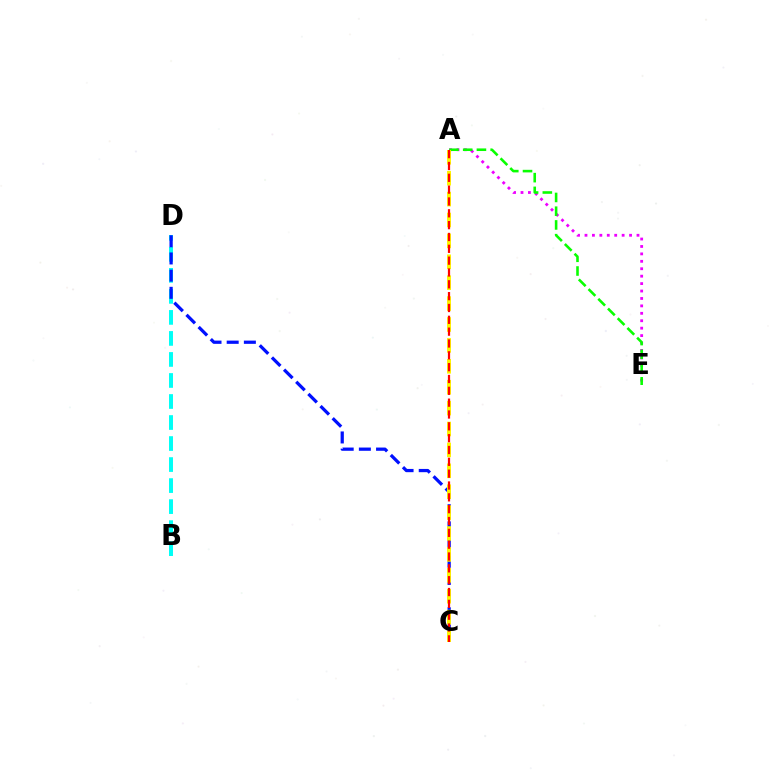{('A', 'E'): [{'color': '#ee00ff', 'line_style': 'dotted', 'thickness': 2.02}, {'color': '#08ff00', 'line_style': 'dashed', 'thickness': 1.87}], ('B', 'D'): [{'color': '#00fff6', 'line_style': 'dashed', 'thickness': 2.86}], ('C', 'D'): [{'color': '#0010ff', 'line_style': 'dashed', 'thickness': 2.33}], ('A', 'C'): [{'color': '#fcf500', 'line_style': 'dashed', 'thickness': 2.84}, {'color': '#ff0000', 'line_style': 'dashed', 'thickness': 1.61}]}